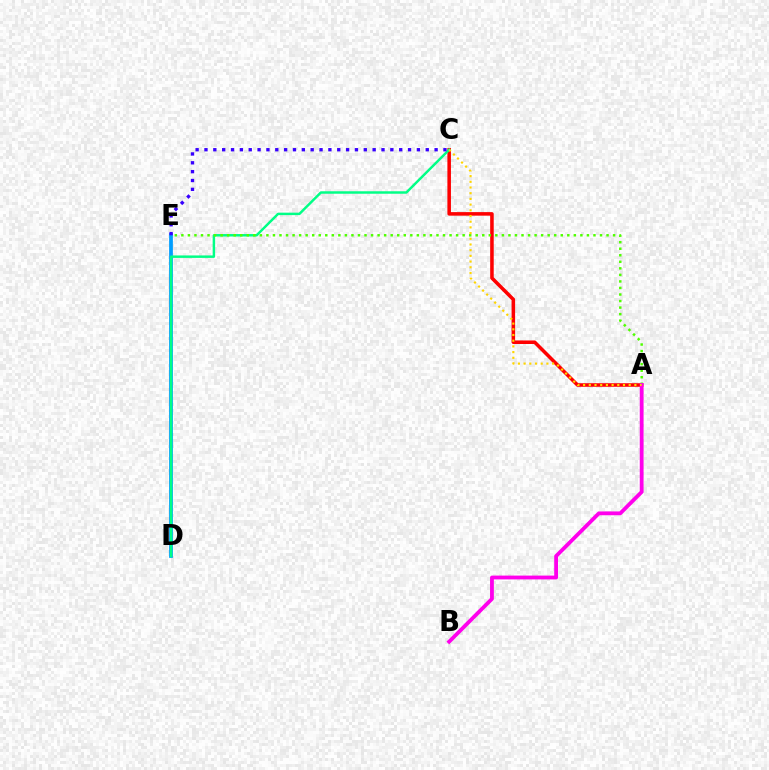{('A', 'C'): [{'color': '#ff0000', 'line_style': 'solid', 'thickness': 2.55}, {'color': '#ffd500', 'line_style': 'dotted', 'thickness': 1.55}], ('D', 'E'): [{'color': '#009eff', 'line_style': 'solid', 'thickness': 2.7}], ('C', 'D'): [{'color': '#00ff86', 'line_style': 'solid', 'thickness': 1.78}], ('A', 'E'): [{'color': '#4fff00', 'line_style': 'dotted', 'thickness': 1.78}], ('C', 'E'): [{'color': '#3700ff', 'line_style': 'dotted', 'thickness': 2.4}], ('A', 'B'): [{'color': '#ff00ed', 'line_style': 'solid', 'thickness': 2.75}]}